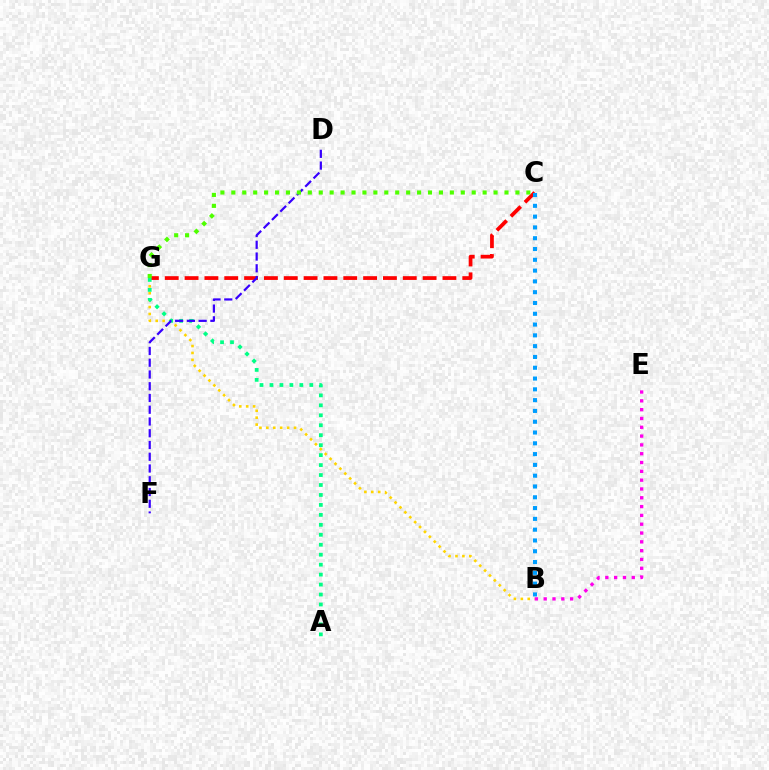{('C', 'G'): [{'color': '#ff0000', 'line_style': 'dashed', 'thickness': 2.69}, {'color': '#4fff00', 'line_style': 'dotted', 'thickness': 2.97}], ('B', 'G'): [{'color': '#ffd500', 'line_style': 'dotted', 'thickness': 1.88}], ('A', 'G'): [{'color': '#00ff86', 'line_style': 'dotted', 'thickness': 2.71}], ('D', 'F'): [{'color': '#3700ff', 'line_style': 'dashed', 'thickness': 1.6}], ('B', 'C'): [{'color': '#009eff', 'line_style': 'dotted', 'thickness': 2.93}], ('B', 'E'): [{'color': '#ff00ed', 'line_style': 'dotted', 'thickness': 2.39}]}